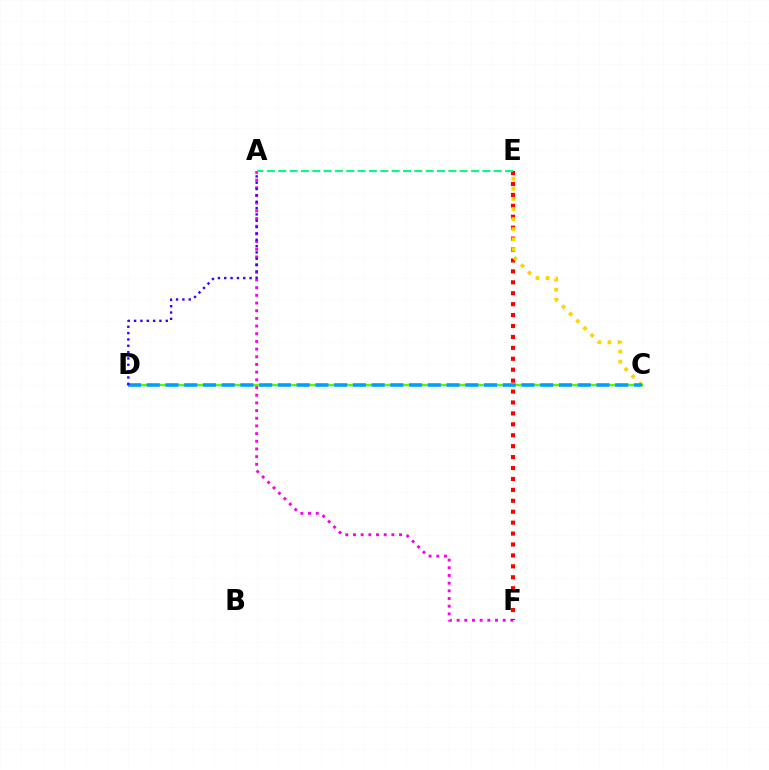{('A', 'F'): [{'color': '#ff00ed', 'line_style': 'dotted', 'thickness': 2.09}], ('E', 'F'): [{'color': '#ff0000', 'line_style': 'dotted', 'thickness': 2.97}], ('C', 'E'): [{'color': '#ffd500', 'line_style': 'dotted', 'thickness': 2.74}], ('C', 'D'): [{'color': '#4fff00', 'line_style': 'solid', 'thickness': 1.71}, {'color': '#009eff', 'line_style': 'dashed', 'thickness': 2.55}], ('A', 'D'): [{'color': '#3700ff', 'line_style': 'dotted', 'thickness': 1.72}], ('A', 'E'): [{'color': '#00ff86', 'line_style': 'dashed', 'thickness': 1.54}]}